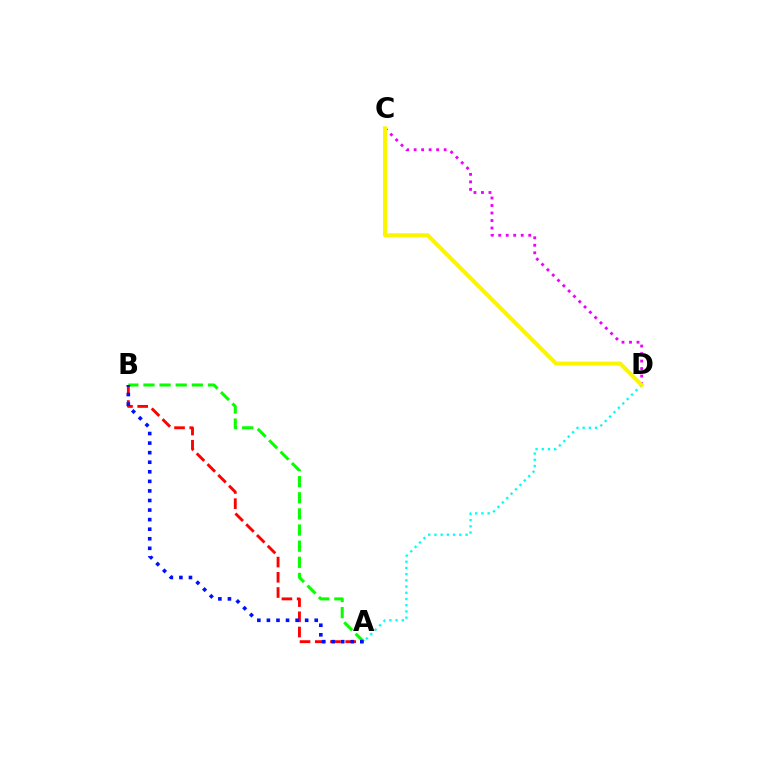{('C', 'D'): [{'color': '#ee00ff', 'line_style': 'dotted', 'thickness': 2.04}, {'color': '#fcf500', 'line_style': 'solid', 'thickness': 2.89}], ('A', 'D'): [{'color': '#00fff6', 'line_style': 'dotted', 'thickness': 1.69}], ('A', 'B'): [{'color': '#ff0000', 'line_style': 'dashed', 'thickness': 2.07}, {'color': '#08ff00', 'line_style': 'dashed', 'thickness': 2.19}, {'color': '#0010ff', 'line_style': 'dotted', 'thickness': 2.6}]}